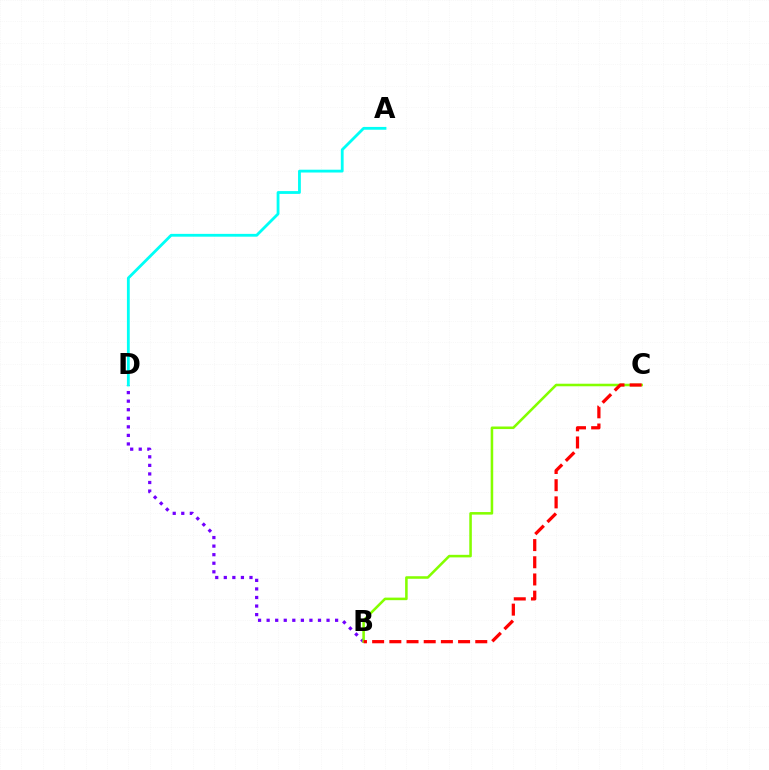{('B', 'D'): [{'color': '#7200ff', 'line_style': 'dotted', 'thickness': 2.33}], ('B', 'C'): [{'color': '#84ff00', 'line_style': 'solid', 'thickness': 1.84}, {'color': '#ff0000', 'line_style': 'dashed', 'thickness': 2.33}], ('A', 'D'): [{'color': '#00fff6', 'line_style': 'solid', 'thickness': 2.03}]}